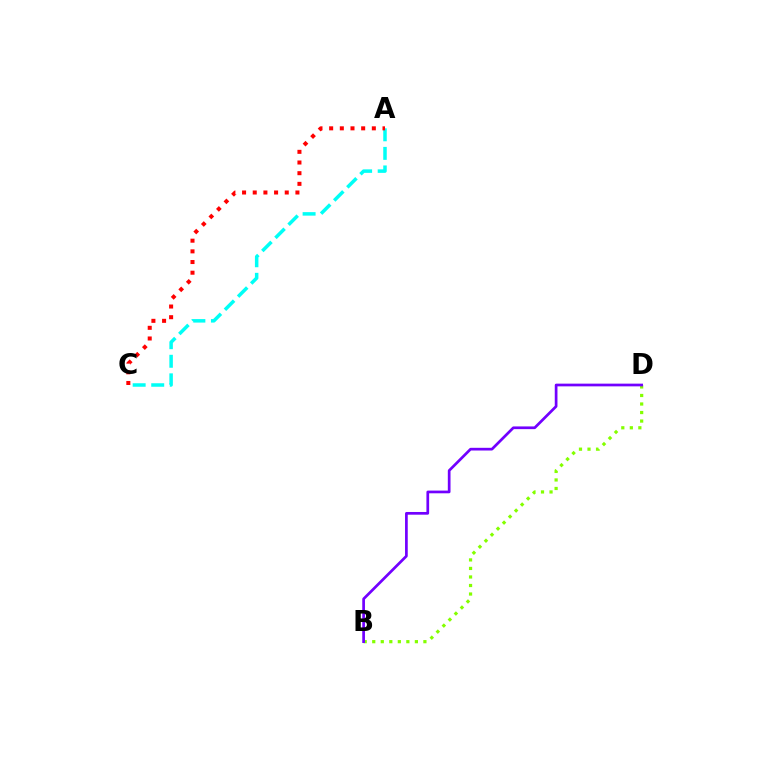{('B', 'D'): [{'color': '#84ff00', 'line_style': 'dotted', 'thickness': 2.32}, {'color': '#7200ff', 'line_style': 'solid', 'thickness': 1.95}], ('A', 'C'): [{'color': '#00fff6', 'line_style': 'dashed', 'thickness': 2.52}, {'color': '#ff0000', 'line_style': 'dotted', 'thickness': 2.9}]}